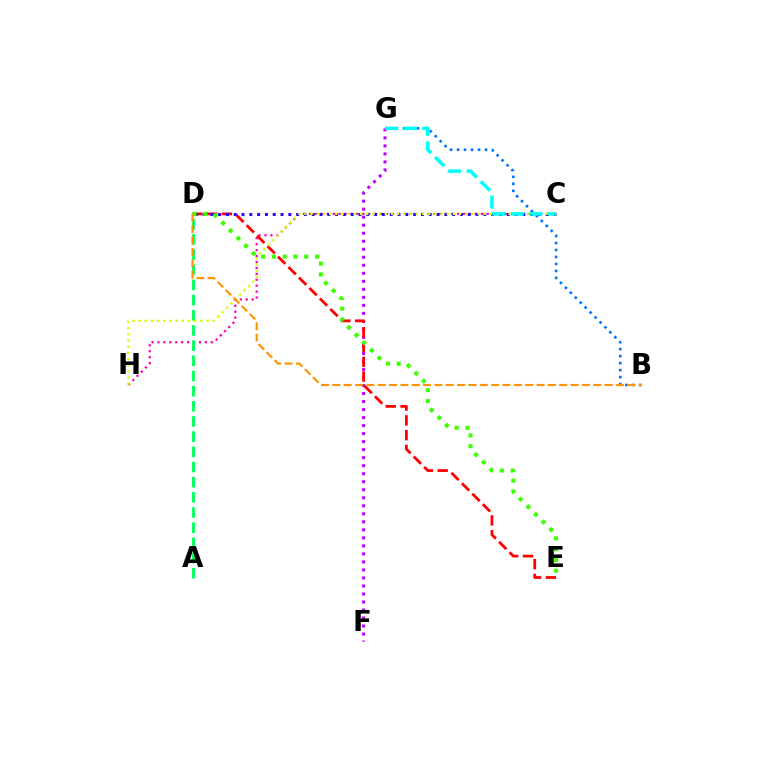{('B', 'G'): [{'color': '#0074ff', 'line_style': 'dotted', 'thickness': 1.9}], ('F', 'G'): [{'color': '#b900ff', 'line_style': 'dotted', 'thickness': 2.18}], ('C', 'H'): [{'color': '#ff00ac', 'line_style': 'dotted', 'thickness': 1.61}, {'color': '#d1ff00', 'line_style': 'dotted', 'thickness': 1.68}], ('A', 'D'): [{'color': '#00ff5c', 'line_style': 'dashed', 'thickness': 2.06}], ('D', 'E'): [{'color': '#ff0000', 'line_style': 'dashed', 'thickness': 2.01}, {'color': '#3dff00', 'line_style': 'dotted', 'thickness': 2.93}], ('C', 'D'): [{'color': '#2500ff', 'line_style': 'dotted', 'thickness': 2.12}], ('B', 'D'): [{'color': '#ff9400', 'line_style': 'dashed', 'thickness': 1.54}], ('C', 'G'): [{'color': '#00fff6', 'line_style': 'dashed', 'thickness': 2.53}]}